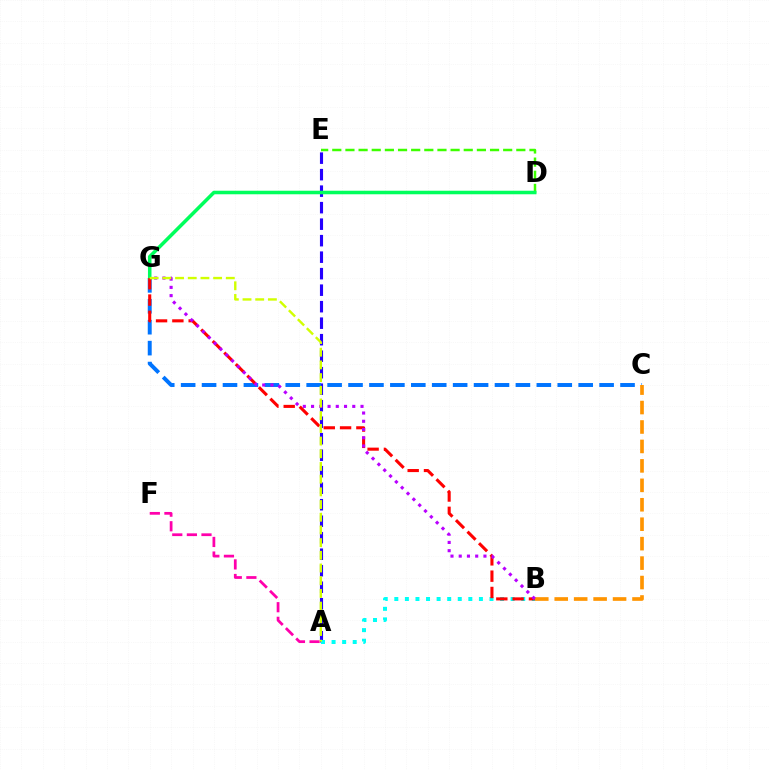{('A', 'E'): [{'color': '#2500ff', 'line_style': 'dashed', 'thickness': 2.24}], ('A', 'F'): [{'color': '#ff00ac', 'line_style': 'dashed', 'thickness': 1.99}], ('D', 'E'): [{'color': '#3dff00', 'line_style': 'dashed', 'thickness': 1.79}], ('C', 'G'): [{'color': '#0074ff', 'line_style': 'dashed', 'thickness': 2.84}], ('B', 'C'): [{'color': '#ff9400', 'line_style': 'dashed', 'thickness': 2.64}], ('A', 'B'): [{'color': '#00fff6', 'line_style': 'dotted', 'thickness': 2.87}], ('D', 'G'): [{'color': '#00ff5c', 'line_style': 'solid', 'thickness': 2.55}], ('B', 'G'): [{'color': '#ff0000', 'line_style': 'dashed', 'thickness': 2.22}, {'color': '#b900ff', 'line_style': 'dotted', 'thickness': 2.24}], ('A', 'G'): [{'color': '#d1ff00', 'line_style': 'dashed', 'thickness': 1.72}]}